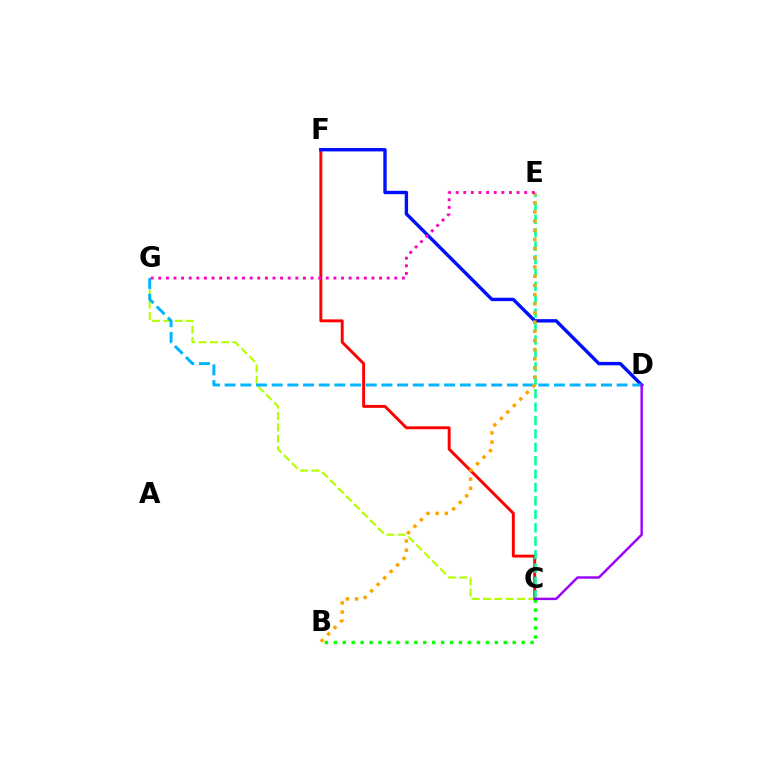{('C', 'F'): [{'color': '#ff0000', 'line_style': 'solid', 'thickness': 2.1}], ('D', 'F'): [{'color': '#0010ff', 'line_style': 'solid', 'thickness': 2.44}], ('C', 'G'): [{'color': '#b3ff00', 'line_style': 'dashed', 'thickness': 1.54}], ('D', 'G'): [{'color': '#00b5ff', 'line_style': 'dashed', 'thickness': 2.13}], ('B', 'C'): [{'color': '#08ff00', 'line_style': 'dotted', 'thickness': 2.43}], ('C', 'E'): [{'color': '#00ff9d', 'line_style': 'dashed', 'thickness': 1.82}], ('C', 'D'): [{'color': '#9b00ff', 'line_style': 'solid', 'thickness': 1.74}], ('B', 'E'): [{'color': '#ffa500', 'line_style': 'dotted', 'thickness': 2.49}], ('E', 'G'): [{'color': '#ff00bd', 'line_style': 'dotted', 'thickness': 2.07}]}